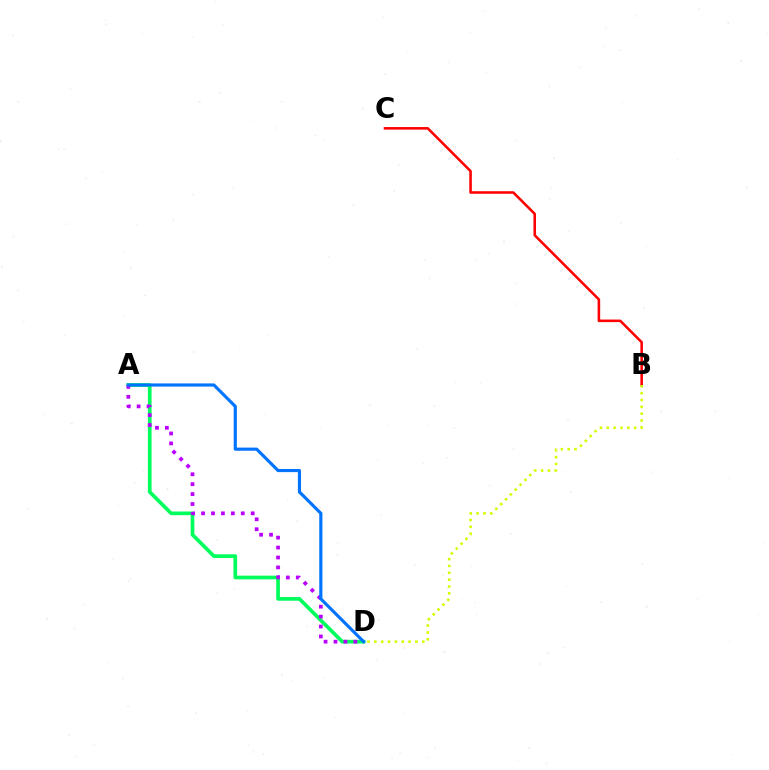{('A', 'D'): [{'color': '#00ff5c', 'line_style': 'solid', 'thickness': 2.66}, {'color': '#b900ff', 'line_style': 'dotted', 'thickness': 2.7}, {'color': '#0074ff', 'line_style': 'solid', 'thickness': 2.27}], ('B', 'C'): [{'color': '#ff0000', 'line_style': 'solid', 'thickness': 1.85}], ('B', 'D'): [{'color': '#d1ff00', 'line_style': 'dotted', 'thickness': 1.86}]}